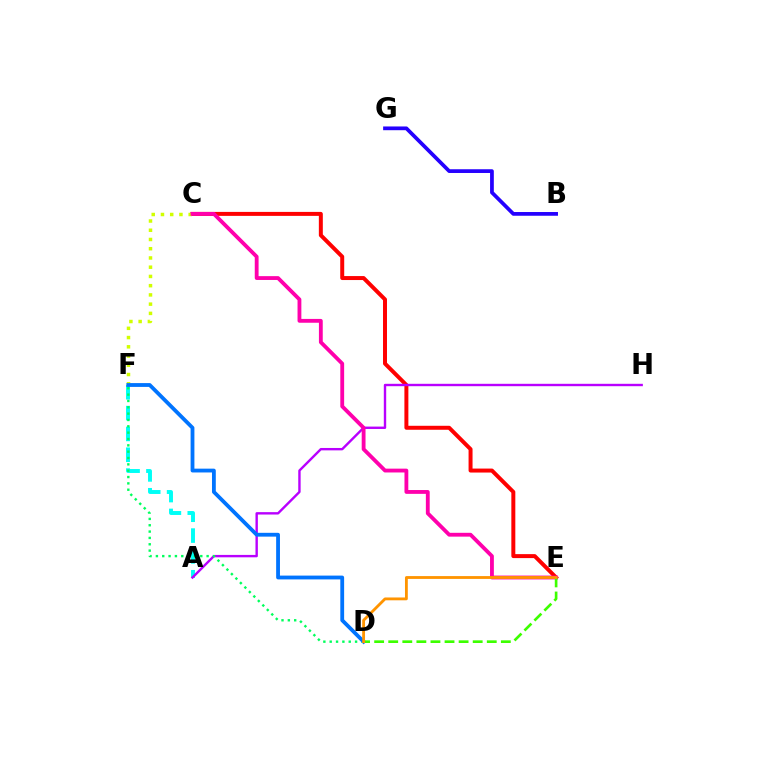{('A', 'F'): [{'color': '#00fff6', 'line_style': 'dashed', 'thickness': 2.83}], ('C', 'E'): [{'color': '#ff0000', 'line_style': 'solid', 'thickness': 2.86}, {'color': '#ff00ac', 'line_style': 'solid', 'thickness': 2.76}], ('C', 'F'): [{'color': '#d1ff00', 'line_style': 'dotted', 'thickness': 2.51}], ('A', 'H'): [{'color': '#b900ff', 'line_style': 'solid', 'thickness': 1.72}], ('D', 'F'): [{'color': '#00ff5c', 'line_style': 'dotted', 'thickness': 1.72}, {'color': '#0074ff', 'line_style': 'solid', 'thickness': 2.74}], ('D', 'E'): [{'color': '#3dff00', 'line_style': 'dashed', 'thickness': 1.91}, {'color': '#ff9400', 'line_style': 'solid', 'thickness': 2.03}], ('B', 'G'): [{'color': '#2500ff', 'line_style': 'solid', 'thickness': 2.69}]}